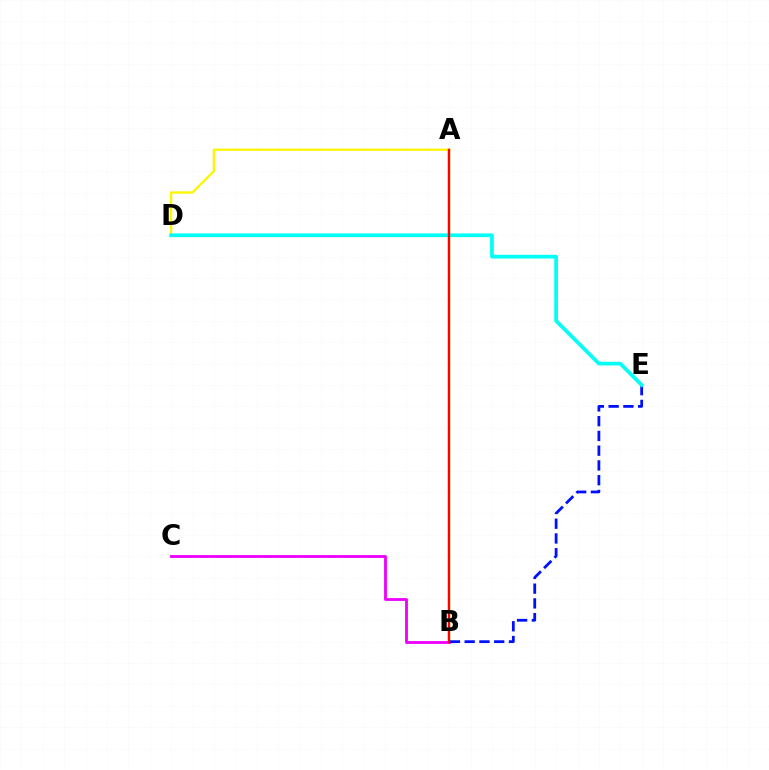{('A', 'D'): [{'color': '#fcf500', 'line_style': 'solid', 'thickness': 1.65}], ('A', 'B'): [{'color': '#08ff00', 'line_style': 'solid', 'thickness': 1.66}, {'color': '#ff0000', 'line_style': 'solid', 'thickness': 1.69}], ('B', 'C'): [{'color': '#ee00ff', 'line_style': 'solid', 'thickness': 2.03}], ('B', 'E'): [{'color': '#0010ff', 'line_style': 'dashed', 'thickness': 2.0}], ('D', 'E'): [{'color': '#00fff6', 'line_style': 'solid', 'thickness': 2.68}]}